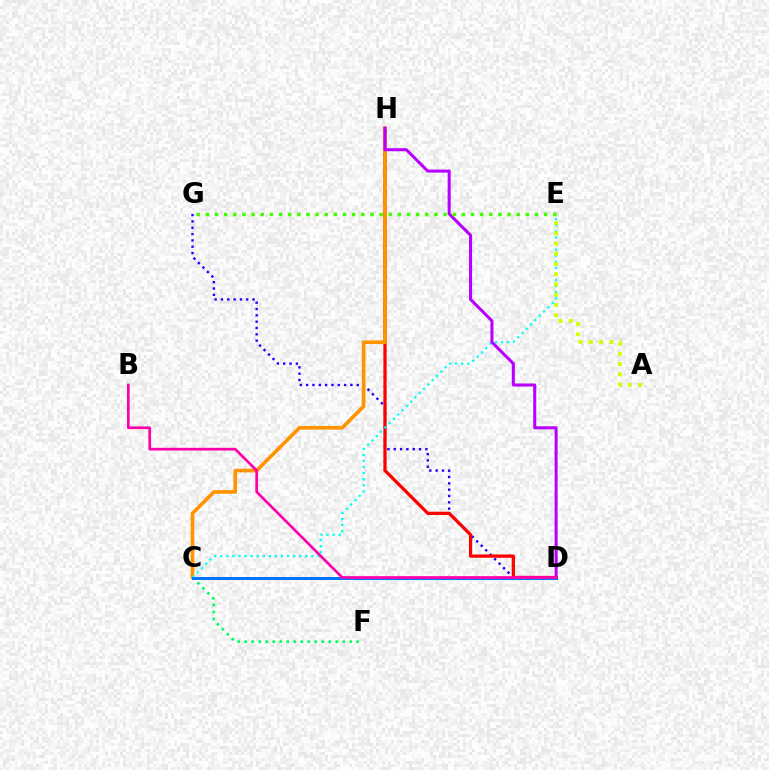{('D', 'G'): [{'color': '#2500ff', 'line_style': 'dotted', 'thickness': 1.72}], ('C', 'F'): [{'color': '#00ff5c', 'line_style': 'dotted', 'thickness': 1.9}], ('D', 'H'): [{'color': '#ff0000', 'line_style': 'solid', 'thickness': 2.35}, {'color': '#b900ff', 'line_style': 'solid', 'thickness': 2.2}], ('C', 'H'): [{'color': '#ff9400', 'line_style': 'solid', 'thickness': 2.63}], ('C', 'E'): [{'color': '#00fff6', 'line_style': 'dotted', 'thickness': 1.65}], ('C', 'D'): [{'color': '#0074ff', 'line_style': 'solid', 'thickness': 2.16}], ('A', 'E'): [{'color': '#d1ff00', 'line_style': 'dotted', 'thickness': 2.79}], ('B', 'D'): [{'color': '#ff00ac', 'line_style': 'solid', 'thickness': 1.94}], ('E', 'G'): [{'color': '#3dff00', 'line_style': 'dotted', 'thickness': 2.48}]}